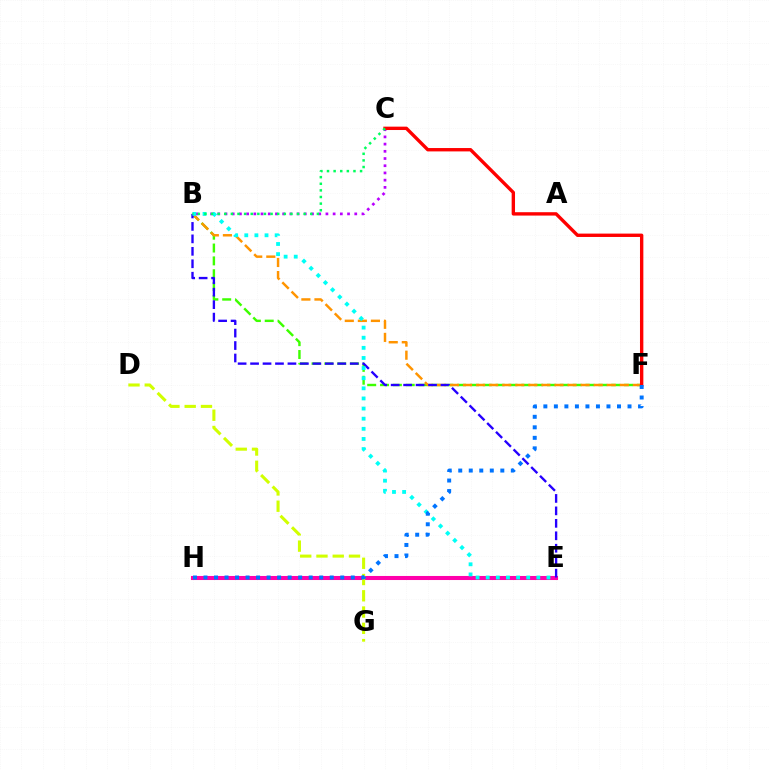{('B', 'F'): [{'color': '#3dff00', 'line_style': 'dashed', 'thickness': 1.74}, {'color': '#ff9400', 'line_style': 'dashed', 'thickness': 1.78}], ('B', 'C'): [{'color': '#b900ff', 'line_style': 'dotted', 'thickness': 1.96}, {'color': '#00ff5c', 'line_style': 'dotted', 'thickness': 1.8}], ('E', 'H'): [{'color': '#ff00ac', 'line_style': 'solid', 'thickness': 2.92}], ('B', 'E'): [{'color': '#2500ff', 'line_style': 'dashed', 'thickness': 1.69}, {'color': '#00fff6', 'line_style': 'dotted', 'thickness': 2.75}], ('D', 'G'): [{'color': '#d1ff00', 'line_style': 'dashed', 'thickness': 2.21}], ('C', 'F'): [{'color': '#ff0000', 'line_style': 'solid', 'thickness': 2.43}], ('F', 'H'): [{'color': '#0074ff', 'line_style': 'dotted', 'thickness': 2.86}]}